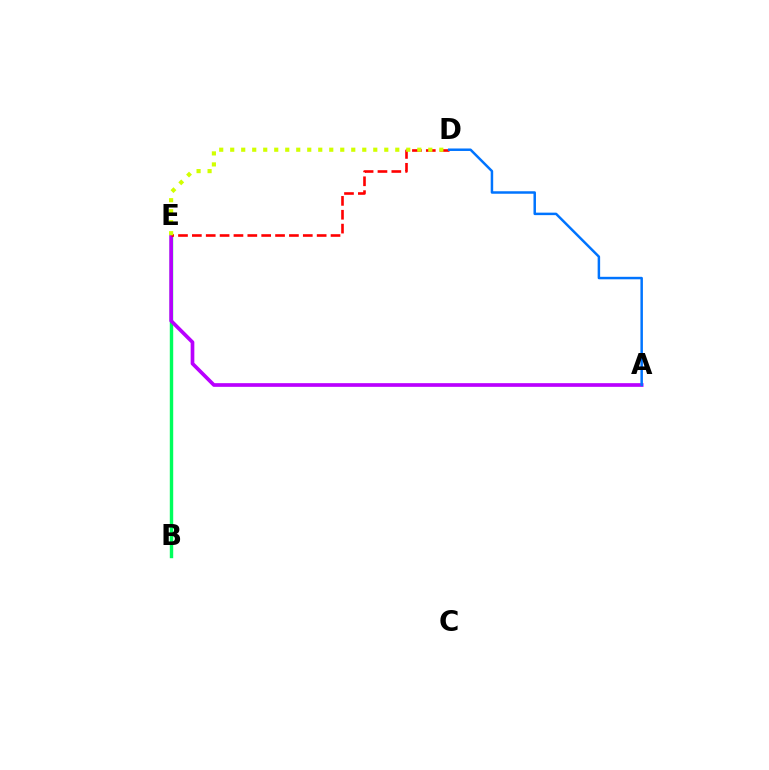{('B', 'E'): [{'color': '#00ff5c', 'line_style': 'solid', 'thickness': 2.46}], ('A', 'E'): [{'color': '#b900ff', 'line_style': 'solid', 'thickness': 2.65}], ('D', 'E'): [{'color': '#ff0000', 'line_style': 'dashed', 'thickness': 1.88}, {'color': '#d1ff00', 'line_style': 'dotted', 'thickness': 2.99}], ('A', 'D'): [{'color': '#0074ff', 'line_style': 'solid', 'thickness': 1.79}]}